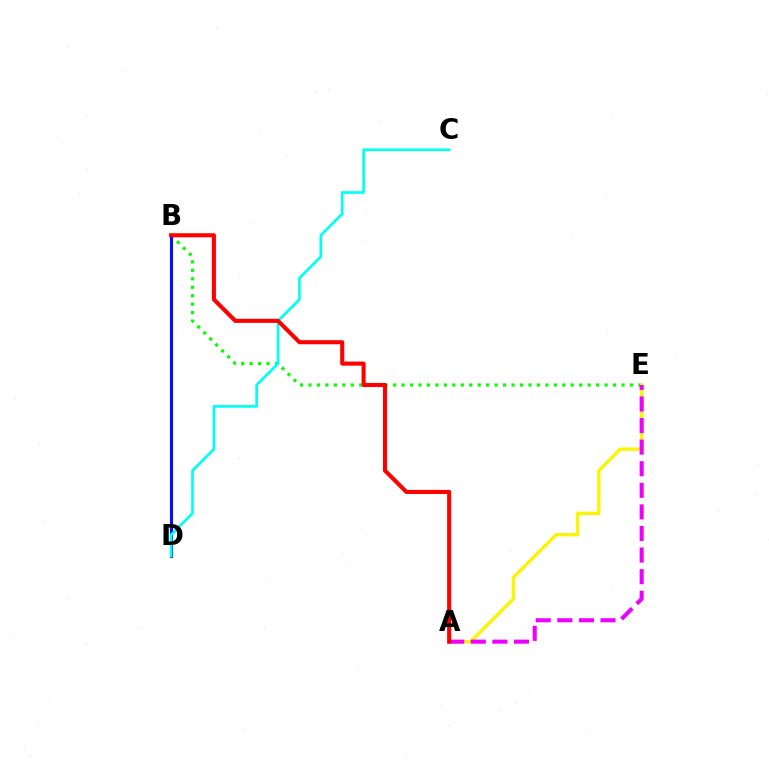{('B', 'E'): [{'color': '#08ff00', 'line_style': 'dotted', 'thickness': 2.3}], ('A', 'E'): [{'color': '#fcf500', 'line_style': 'solid', 'thickness': 2.41}, {'color': '#ee00ff', 'line_style': 'dashed', 'thickness': 2.93}], ('B', 'D'): [{'color': '#0010ff', 'line_style': 'solid', 'thickness': 2.22}], ('C', 'D'): [{'color': '#00fff6', 'line_style': 'solid', 'thickness': 1.93}], ('A', 'B'): [{'color': '#ff0000', 'line_style': 'solid', 'thickness': 2.93}]}